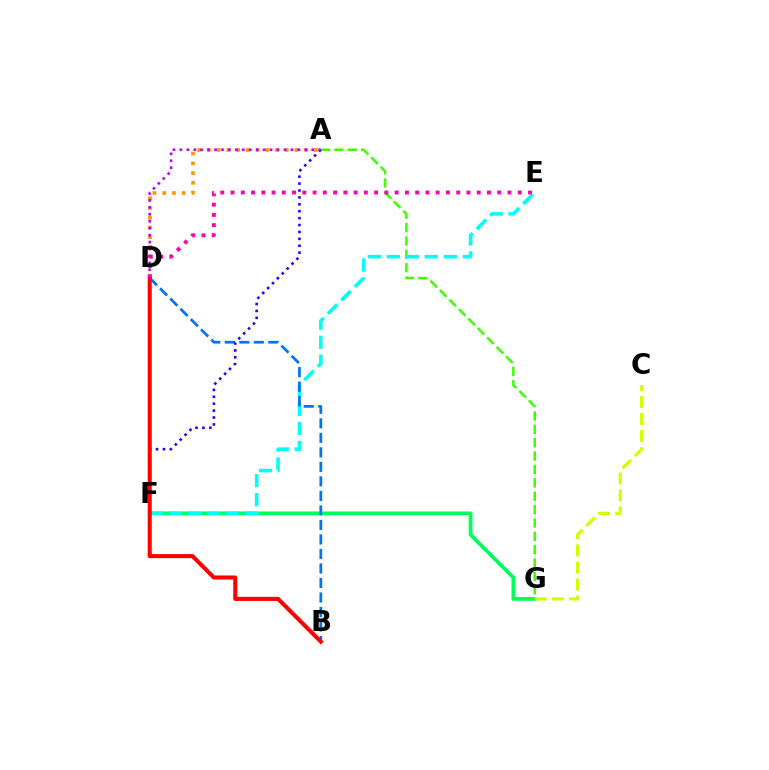{('A', 'G'): [{'color': '#3dff00', 'line_style': 'dashed', 'thickness': 1.82}], ('F', 'G'): [{'color': '#00ff5c', 'line_style': 'solid', 'thickness': 2.7}], ('E', 'F'): [{'color': '#00fff6', 'line_style': 'dashed', 'thickness': 2.58}], ('A', 'D'): [{'color': '#ff9400', 'line_style': 'dotted', 'thickness': 2.65}, {'color': '#b900ff', 'line_style': 'dotted', 'thickness': 1.88}], ('B', 'D'): [{'color': '#0074ff', 'line_style': 'dashed', 'thickness': 1.97}, {'color': '#ff0000', 'line_style': 'solid', 'thickness': 2.93}], ('A', 'F'): [{'color': '#2500ff', 'line_style': 'dotted', 'thickness': 1.88}], ('C', 'G'): [{'color': '#d1ff00', 'line_style': 'dashed', 'thickness': 2.32}], ('D', 'E'): [{'color': '#ff00ac', 'line_style': 'dotted', 'thickness': 2.79}]}